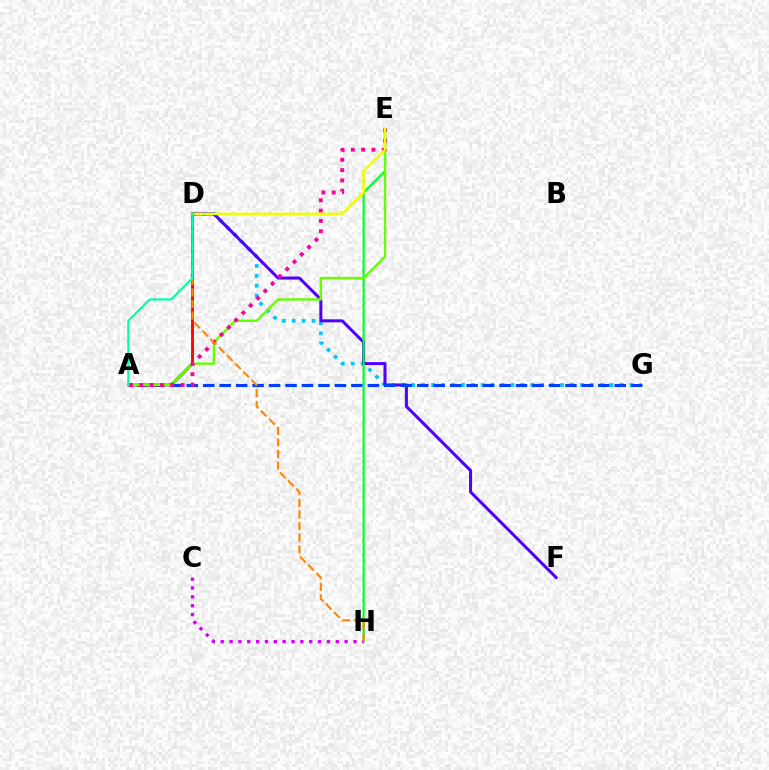{('D', 'G'): [{'color': '#00c7ff', 'line_style': 'dotted', 'thickness': 2.7}], ('D', 'F'): [{'color': '#4f00ff', 'line_style': 'solid', 'thickness': 2.17}], ('A', 'G'): [{'color': '#003fff', 'line_style': 'dashed', 'thickness': 2.24}], ('A', 'D'): [{'color': '#ff0000', 'line_style': 'solid', 'thickness': 2.05}, {'color': '#00ffaf', 'line_style': 'solid', 'thickness': 1.6}], ('E', 'H'): [{'color': '#00ff27', 'line_style': 'solid', 'thickness': 1.53}], ('C', 'H'): [{'color': '#d600ff', 'line_style': 'dotted', 'thickness': 2.41}], ('A', 'E'): [{'color': '#66ff00', 'line_style': 'solid', 'thickness': 1.73}, {'color': '#ff00a0', 'line_style': 'dotted', 'thickness': 2.8}], ('D', 'E'): [{'color': '#eeff00', 'line_style': 'solid', 'thickness': 1.81}], ('D', 'H'): [{'color': '#ff8800', 'line_style': 'dashed', 'thickness': 1.57}]}